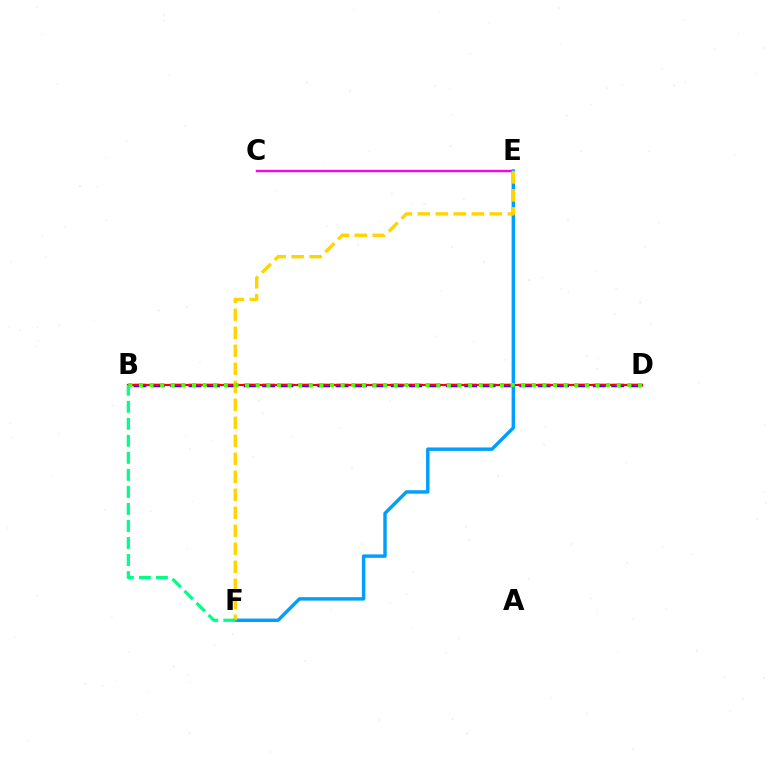{('B', 'D'): [{'color': '#3700ff', 'line_style': 'dashed', 'thickness': 2.5}, {'color': '#ff0000', 'line_style': 'solid', 'thickness': 1.57}, {'color': '#4fff00', 'line_style': 'dotted', 'thickness': 2.89}], ('C', 'E'): [{'color': '#ff00ed', 'line_style': 'solid', 'thickness': 1.73}], ('E', 'F'): [{'color': '#009eff', 'line_style': 'solid', 'thickness': 2.47}, {'color': '#ffd500', 'line_style': 'dashed', 'thickness': 2.44}], ('B', 'F'): [{'color': '#00ff86', 'line_style': 'dashed', 'thickness': 2.31}]}